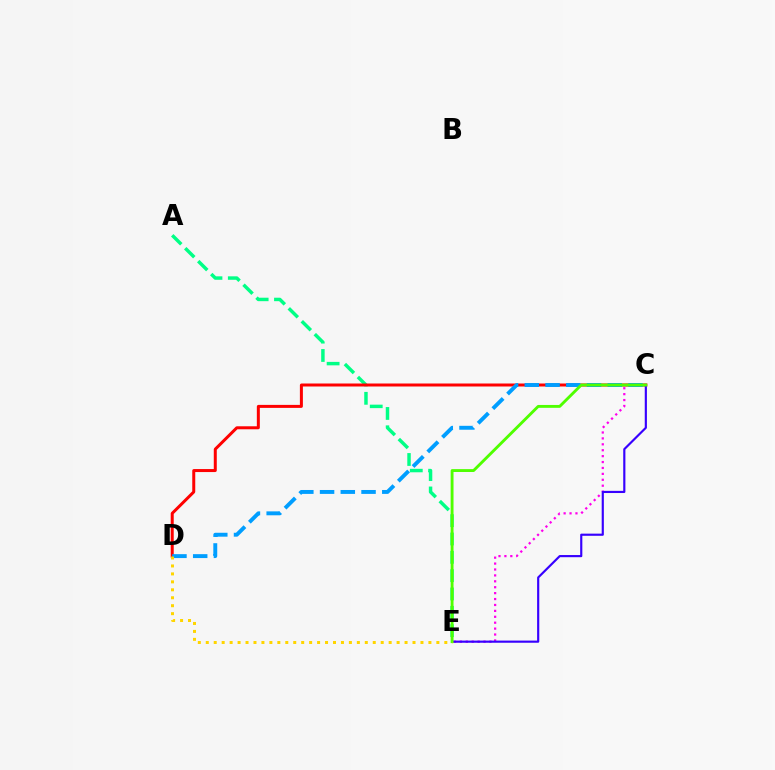{('A', 'E'): [{'color': '#00ff86', 'line_style': 'dashed', 'thickness': 2.49}], ('C', 'E'): [{'color': '#ff00ed', 'line_style': 'dotted', 'thickness': 1.61}, {'color': '#3700ff', 'line_style': 'solid', 'thickness': 1.55}, {'color': '#4fff00', 'line_style': 'solid', 'thickness': 2.07}], ('C', 'D'): [{'color': '#ff0000', 'line_style': 'solid', 'thickness': 2.16}, {'color': '#009eff', 'line_style': 'dashed', 'thickness': 2.82}], ('D', 'E'): [{'color': '#ffd500', 'line_style': 'dotted', 'thickness': 2.16}]}